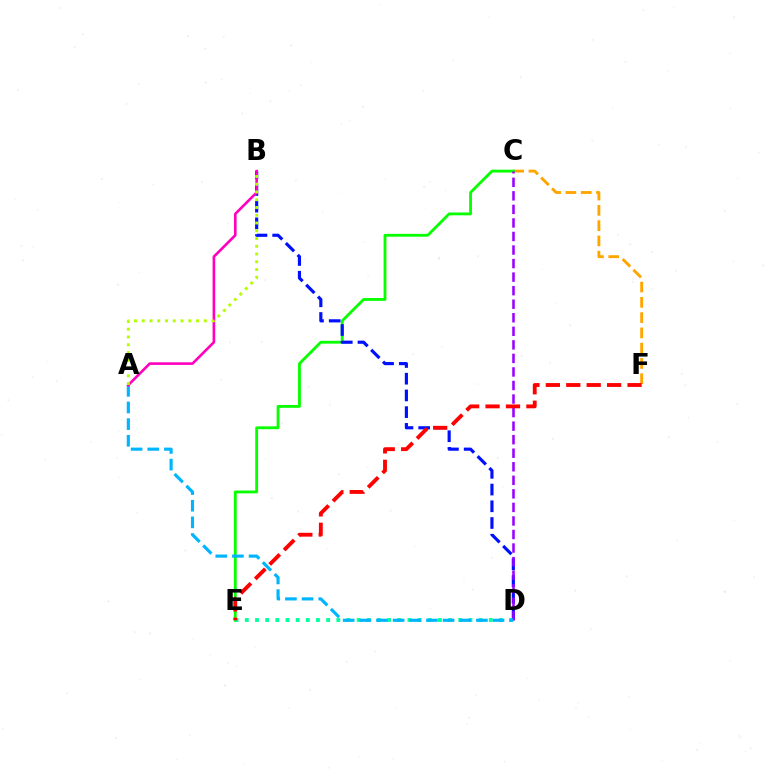{('C', 'F'): [{'color': '#ffa500', 'line_style': 'dashed', 'thickness': 2.08}], ('C', 'E'): [{'color': '#08ff00', 'line_style': 'solid', 'thickness': 2.04}], ('B', 'D'): [{'color': '#0010ff', 'line_style': 'dashed', 'thickness': 2.27}], ('D', 'E'): [{'color': '#00ff9d', 'line_style': 'dotted', 'thickness': 2.76}], ('C', 'D'): [{'color': '#9b00ff', 'line_style': 'dashed', 'thickness': 1.84}], ('A', 'D'): [{'color': '#00b5ff', 'line_style': 'dashed', 'thickness': 2.26}], ('A', 'B'): [{'color': '#ff00bd', 'line_style': 'solid', 'thickness': 1.89}, {'color': '#b3ff00', 'line_style': 'dotted', 'thickness': 2.11}], ('E', 'F'): [{'color': '#ff0000', 'line_style': 'dashed', 'thickness': 2.77}]}